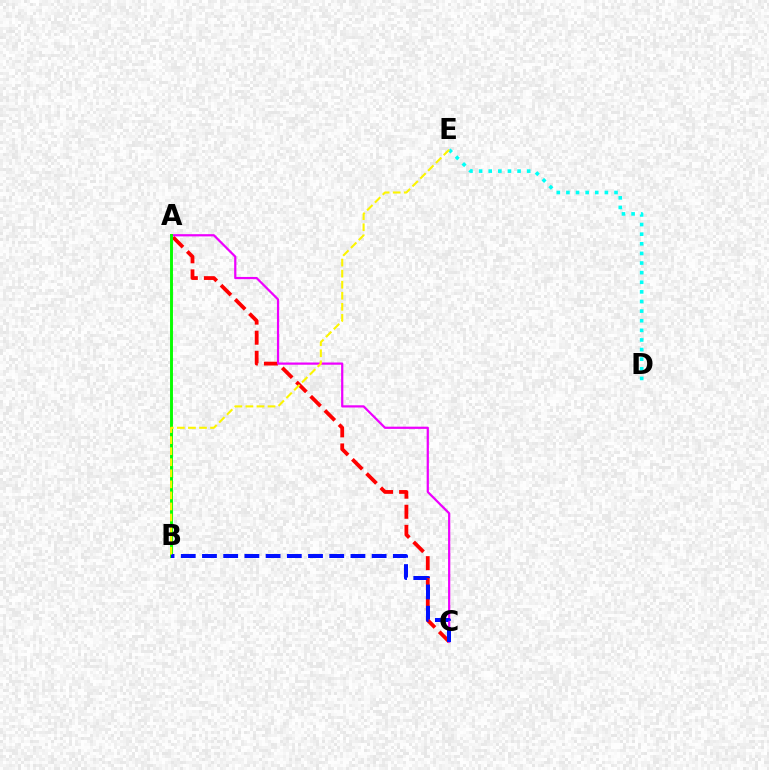{('A', 'C'): [{'color': '#ff0000', 'line_style': 'dashed', 'thickness': 2.73}, {'color': '#ee00ff', 'line_style': 'solid', 'thickness': 1.6}], ('A', 'B'): [{'color': '#08ff00', 'line_style': 'solid', 'thickness': 2.1}], ('D', 'E'): [{'color': '#00fff6', 'line_style': 'dotted', 'thickness': 2.61}], ('B', 'C'): [{'color': '#0010ff', 'line_style': 'dashed', 'thickness': 2.88}], ('B', 'E'): [{'color': '#fcf500', 'line_style': 'dashed', 'thickness': 1.5}]}